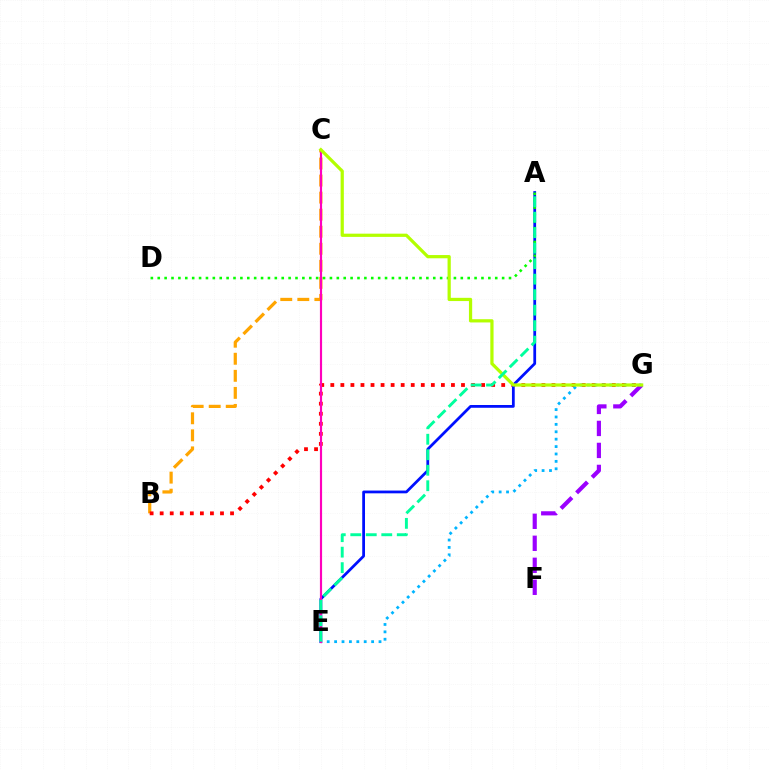{('B', 'C'): [{'color': '#ffa500', 'line_style': 'dashed', 'thickness': 2.32}], ('B', 'G'): [{'color': '#ff0000', 'line_style': 'dotted', 'thickness': 2.73}], ('A', 'E'): [{'color': '#0010ff', 'line_style': 'solid', 'thickness': 1.99}, {'color': '#00ff9d', 'line_style': 'dashed', 'thickness': 2.1}], ('A', 'D'): [{'color': '#08ff00', 'line_style': 'dotted', 'thickness': 1.87}], ('F', 'G'): [{'color': '#9b00ff', 'line_style': 'dashed', 'thickness': 2.99}], ('E', 'G'): [{'color': '#00b5ff', 'line_style': 'dotted', 'thickness': 2.01}], ('C', 'E'): [{'color': '#ff00bd', 'line_style': 'solid', 'thickness': 1.56}], ('C', 'G'): [{'color': '#b3ff00', 'line_style': 'solid', 'thickness': 2.32}]}